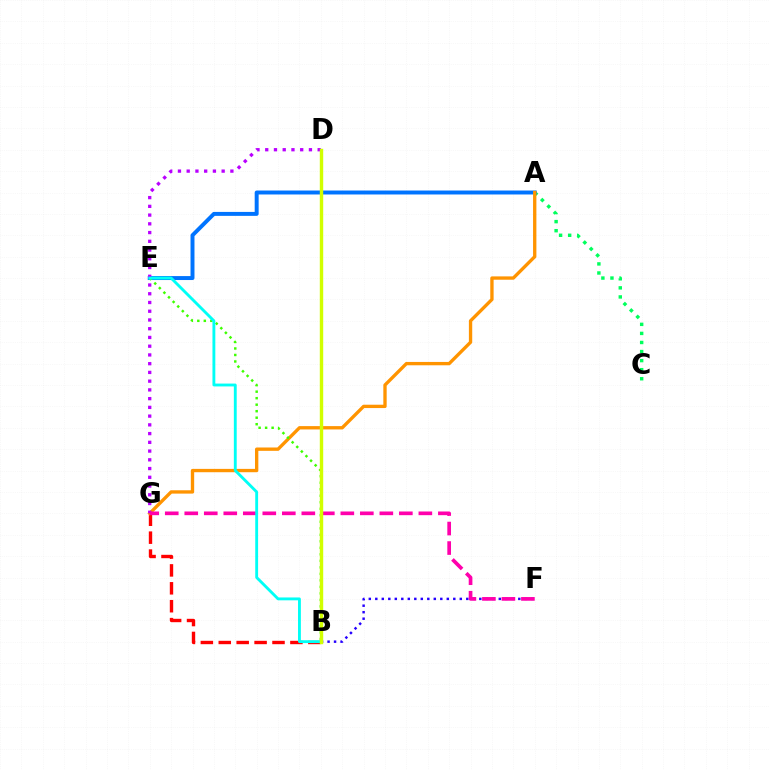{('A', 'C'): [{'color': '#00ff5c', 'line_style': 'dotted', 'thickness': 2.46}], ('A', 'E'): [{'color': '#0074ff', 'line_style': 'solid', 'thickness': 2.85}], ('B', 'G'): [{'color': '#ff0000', 'line_style': 'dashed', 'thickness': 2.43}], ('A', 'G'): [{'color': '#ff9400', 'line_style': 'solid', 'thickness': 2.4}], ('D', 'G'): [{'color': '#b900ff', 'line_style': 'dotted', 'thickness': 2.37}], ('B', 'E'): [{'color': '#3dff00', 'line_style': 'dotted', 'thickness': 1.77}, {'color': '#00fff6', 'line_style': 'solid', 'thickness': 2.06}], ('B', 'F'): [{'color': '#2500ff', 'line_style': 'dotted', 'thickness': 1.77}], ('F', 'G'): [{'color': '#ff00ac', 'line_style': 'dashed', 'thickness': 2.65}], ('B', 'D'): [{'color': '#d1ff00', 'line_style': 'solid', 'thickness': 2.46}]}